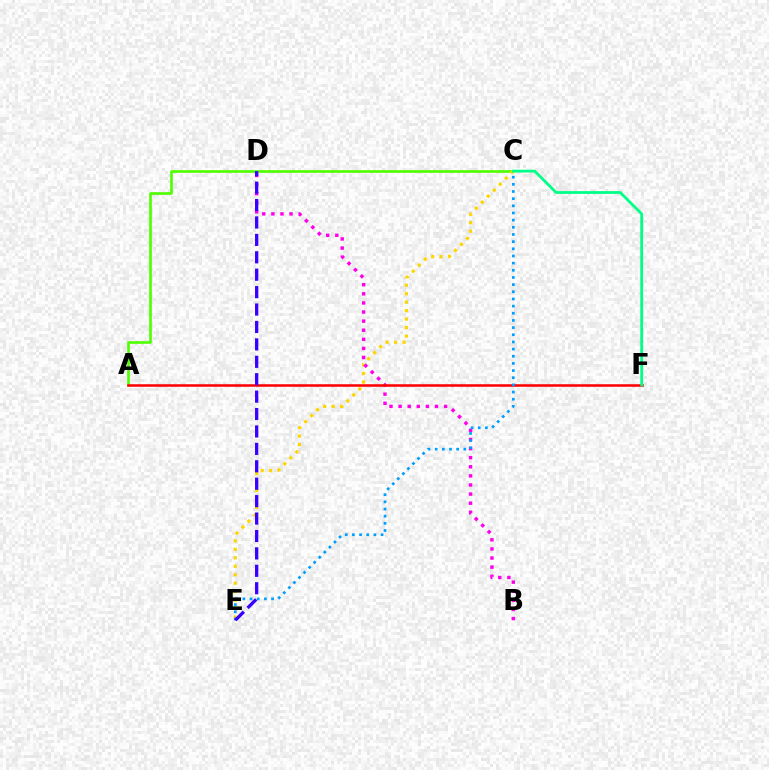{('A', 'C'): [{'color': '#4fff00', 'line_style': 'solid', 'thickness': 1.9}], ('C', 'E'): [{'color': '#ffd500', 'line_style': 'dotted', 'thickness': 2.3}, {'color': '#009eff', 'line_style': 'dotted', 'thickness': 1.95}], ('B', 'D'): [{'color': '#ff00ed', 'line_style': 'dotted', 'thickness': 2.47}], ('A', 'F'): [{'color': '#ff0000', 'line_style': 'solid', 'thickness': 1.83}], ('C', 'F'): [{'color': '#00ff86', 'line_style': 'solid', 'thickness': 2.01}], ('D', 'E'): [{'color': '#3700ff', 'line_style': 'dashed', 'thickness': 2.37}]}